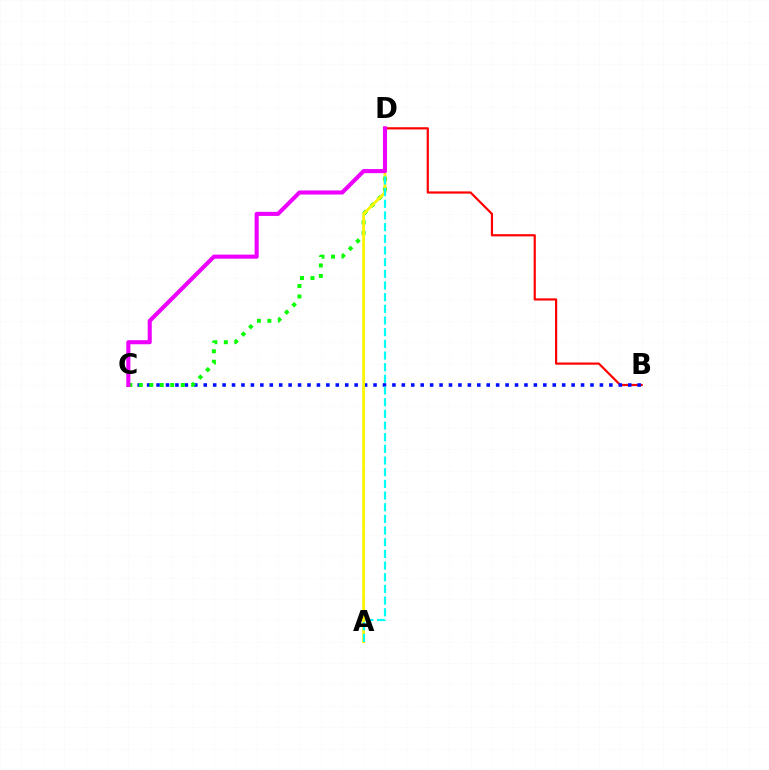{('B', 'D'): [{'color': '#ff0000', 'line_style': 'solid', 'thickness': 1.58}], ('B', 'C'): [{'color': '#0010ff', 'line_style': 'dotted', 'thickness': 2.56}], ('C', 'D'): [{'color': '#08ff00', 'line_style': 'dotted', 'thickness': 2.85}, {'color': '#ee00ff', 'line_style': 'solid', 'thickness': 2.94}], ('A', 'D'): [{'color': '#fcf500', 'line_style': 'solid', 'thickness': 2.03}, {'color': '#00fff6', 'line_style': 'dashed', 'thickness': 1.59}]}